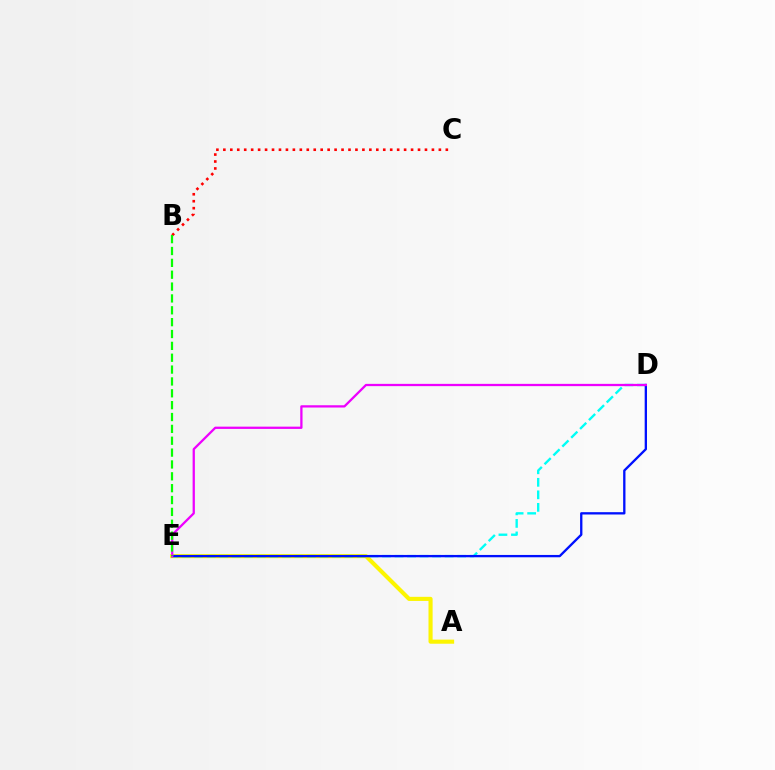{('A', 'E'): [{'color': '#fcf500', 'line_style': 'solid', 'thickness': 2.96}], ('D', 'E'): [{'color': '#00fff6', 'line_style': 'dashed', 'thickness': 1.7}, {'color': '#0010ff', 'line_style': 'solid', 'thickness': 1.67}, {'color': '#ee00ff', 'line_style': 'solid', 'thickness': 1.64}], ('B', 'C'): [{'color': '#ff0000', 'line_style': 'dotted', 'thickness': 1.89}], ('B', 'E'): [{'color': '#08ff00', 'line_style': 'dashed', 'thickness': 1.61}]}